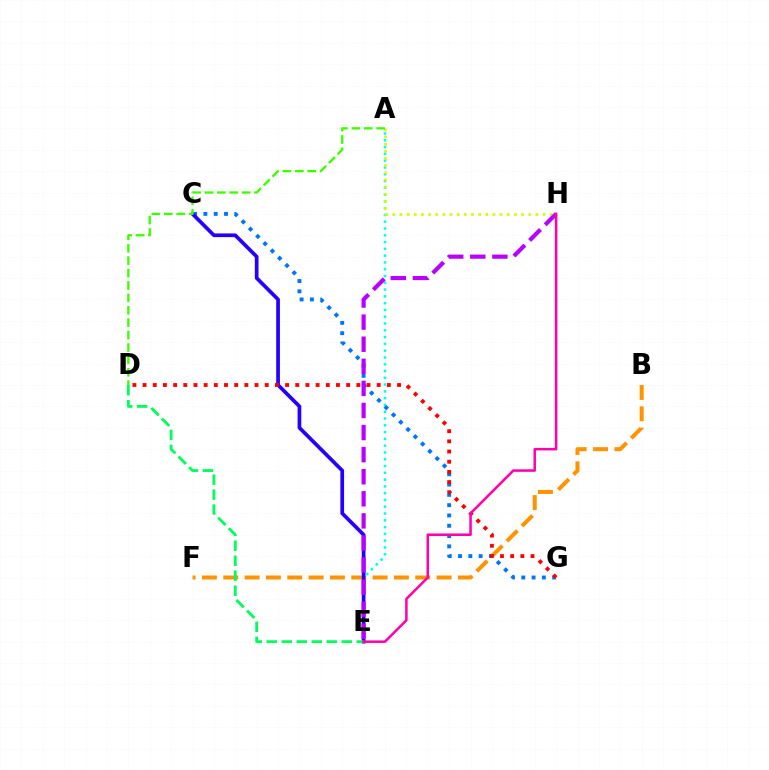{('A', 'E'): [{'color': '#00fff6', 'line_style': 'dotted', 'thickness': 1.84}], ('C', 'G'): [{'color': '#0074ff', 'line_style': 'dotted', 'thickness': 2.8}], ('B', 'F'): [{'color': '#ff9400', 'line_style': 'dashed', 'thickness': 2.9}], ('C', 'E'): [{'color': '#2500ff', 'line_style': 'solid', 'thickness': 2.67}], ('A', 'H'): [{'color': '#d1ff00', 'line_style': 'dotted', 'thickness': 1.94}], ('D', 'G'): [{'color': '#ff0000', 'line_style': 'dotted', 'thickness': 2.77}], ('D', 'E'): [{'color': '#00ff5c', 'line_style': 'dashed', 'thickness': 2.04}], ('A', 'D'): [{'color': '#3dff00', 'line_style': 'dashed', 'thickness': 1.68}], ('E', 'H'): [{'color': '#b900ff', 'line_style': 'dashed', 'thickness': 3.0}, {'color': '#ff00ac', 'line_style': 'solid', 'thickness': 1.81}]}